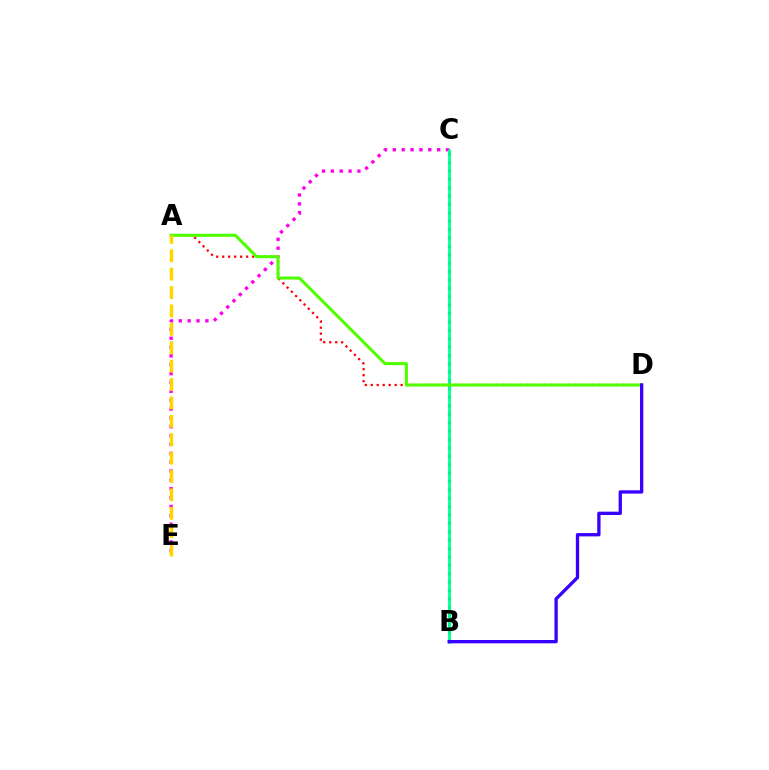{('B', 'C'): [{'color': '#009eff', 'line_style': 'dotted', 'thickness': 2.28}, {'color': '#00ff86', 'line_style': 'solid', 'thickness': 1.96}], ('C', 'E'): [{'color': '#ff00ed', 'line_style': 'dotted', 'thickness': 2.41}], ('A', 'D'): [{'color': '#ff0000', 'line_style': 'dotted', 'thickness': 1.63}, {'color': '#4fff00', 'line_style': 'solid', 'thickness': 2.19}], ('A', 'E'): [{'color': '#ffd500', 'line_style': 'dashed', 'thickness': 2.5}], ('B', 'D'): [{'color': '#3700ff', 'line_style': 'solid', 'thickness': 2.38}]}